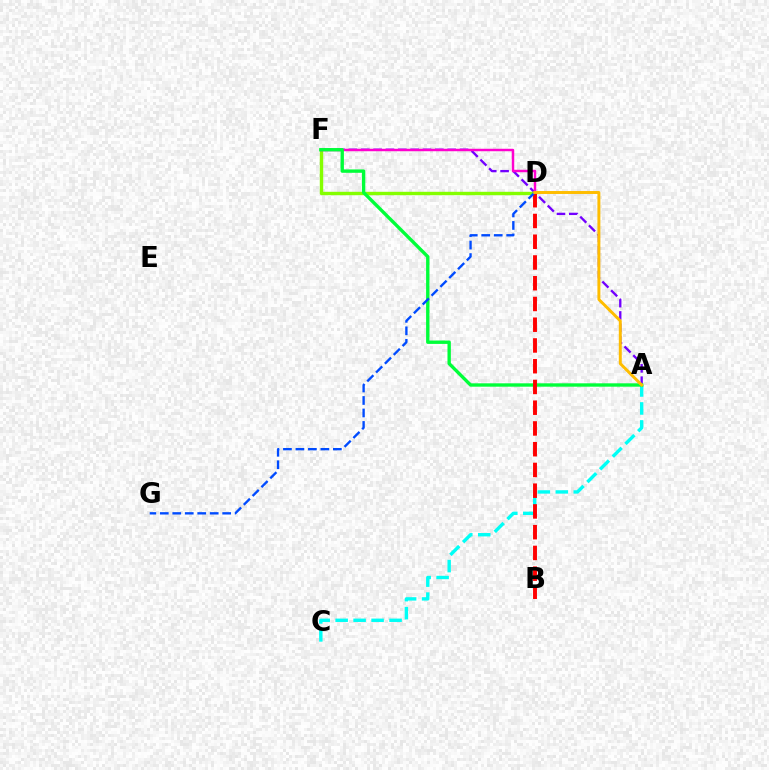{('A', 'C'): [{'color': '#00fff6', 'line_style': 'dashed', 'thickness': 2.44}], ('A', 'F'): [{'color': '#7200ff', 'line_style': 'dashed', 'thickness': 1.68}, {'color': '#00ff39', 'line_style': 'solid', 'thickness': 2.42}], ('D', 'F'): [{'color': '#84ff00', 'line_style': 'solid', 'thickness': 2.44}, {'color': '#ff00cf', 'line_style': 'solid', 'thickness': 1.77}], ('B', 'D'): [{'color': '#ff0000', 'line_style': 'dashed', 'thickness': 2.82}], ('D', 'G'): [{'color': '#004bff', 'line_style': 'dashed', 'thickness': 1.7}], ('A', 'D'): [{'color': '#ffbd00', 'line_style': 'solid', 'thickness': 2.13}]}